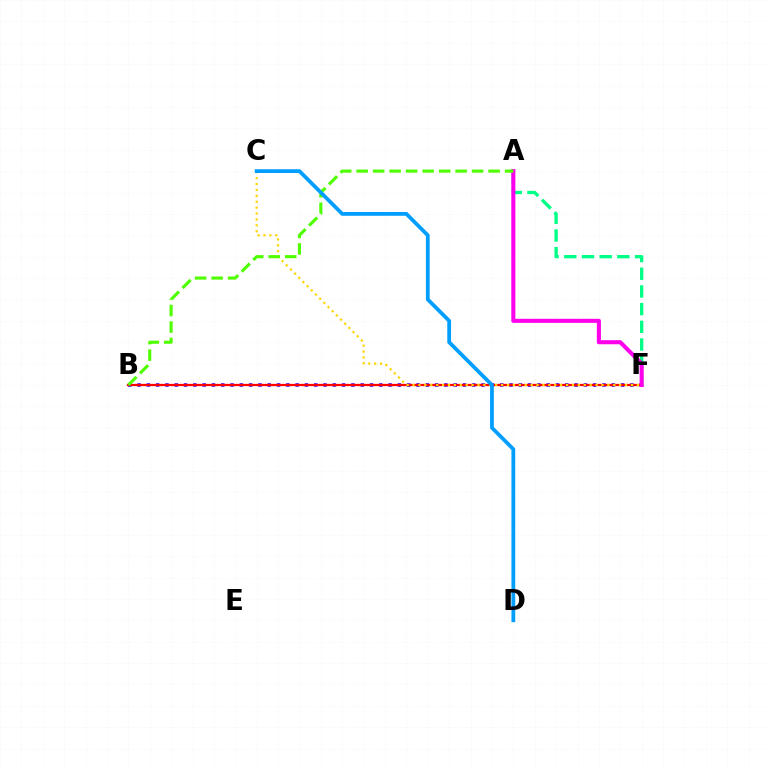{('A', 'F'): [{'color': '#00ff86', 'line_style': 'dashed', 'thickness': 2.4}, {'color': '#ff00ed', 'line_style': 'solid', 'thickness': 2.94}], ('B', 'F'): [{'color': '#3700ff', 'line_style': 'dotted', 'thickness': 2.53}, {'color': '#ff0000', 'line_style': 'solid', 'thickness': 1.62}], ('C', 'F'): [{'color': '#ffd500', 'line_style': 'dotted', 'thickness': 1.6}], ('A', 'B'): [{'color': '#4fff00', 'line_style': 'dashed', 'thickness': 2.24}], ('C', 'D'): [{'color': '#009eff', 'line_style': 'solid', 'thickness': 2.72}]}